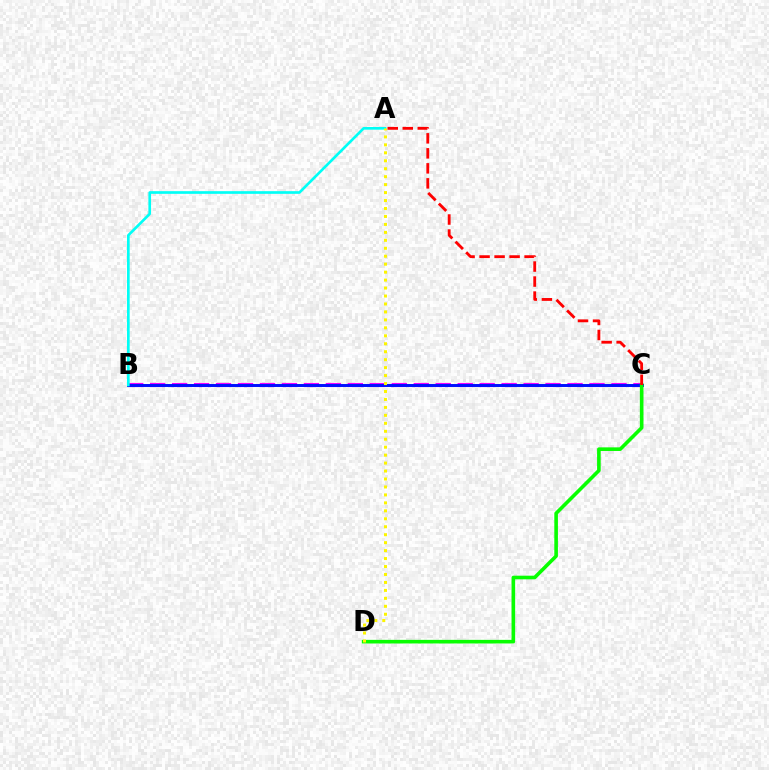{('B', 'C'): [{'color': '#ee00ff', 'line_style': 'dashed', 'thickness': 2.98}, {'color': '#0010ff', 'line_style': 'solid', 'thickness': 2.13}], ('A', 'B'): [{'color': '#00fff6', 'line_style': 'solid', 'thickness': 1.92}], ('C', 'D'): [{'color': '#08ff00', 'line_style': 'solid', 'thickness': 2.6}], ('A', 'D'): [{'color': '#fcf500', 'line_style': 'dotted', 'thickness': 2.16}], ('A', 'C'): [{'color': '#ff0000', 'line_style': 'dashed', 'thickness': 2.04}]}